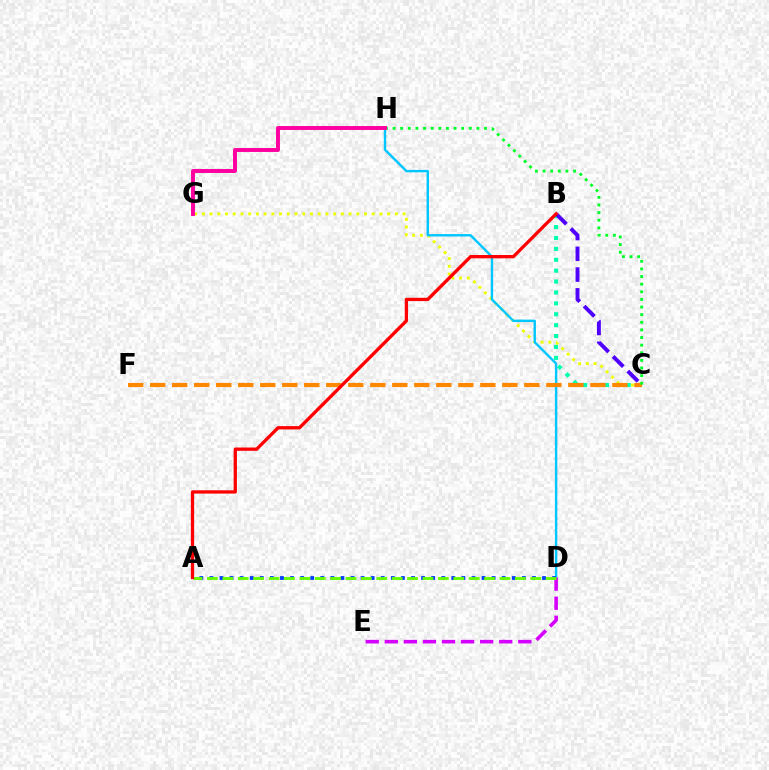{('C', 'G'): [{'color': '#eeff00', 'line_style': 'dotted', 'thickness': 2.1}], ('D', 'H'): [{'color': '#00c7ff', 'line_style': 'solid', 'thickness': 1.74}], ('D', 'E'): [{'color': '#d600ff', 'line_style': 'dashed', 'thickness': 2.59}], ('A', 'D'): [{'color': '#003fff', 'line_style': 'dotted', 'thickness': 2.74}, {'color': '#66ff00', 'line_style': 'dashed', 'thickness': 2.09}], ('B', 'C'): [{'color': '#00ffaf', 'line_style': 'dotted', 'thickness': 2.96}, {'color': '#4f00ff', 'line_style': 'dashed', 'thickness': 2.82}], ('C', 'F'): [{'color': '#ff8800', 'line_style': 'dashed', 'thickness': 2.99}], ('C', 'H'): [{'color': '#00ff27', 'line_style': 'dotted', 'thickness': 2.07}], ('A', 'B'): [{'color': '#ff0000', 'line_style': 'solid', 'thickness': 2.38}], ('G', 'H'): [{'color': '#ff00a0', 'line_style': 'solid', 'thickness': 2.82}]}